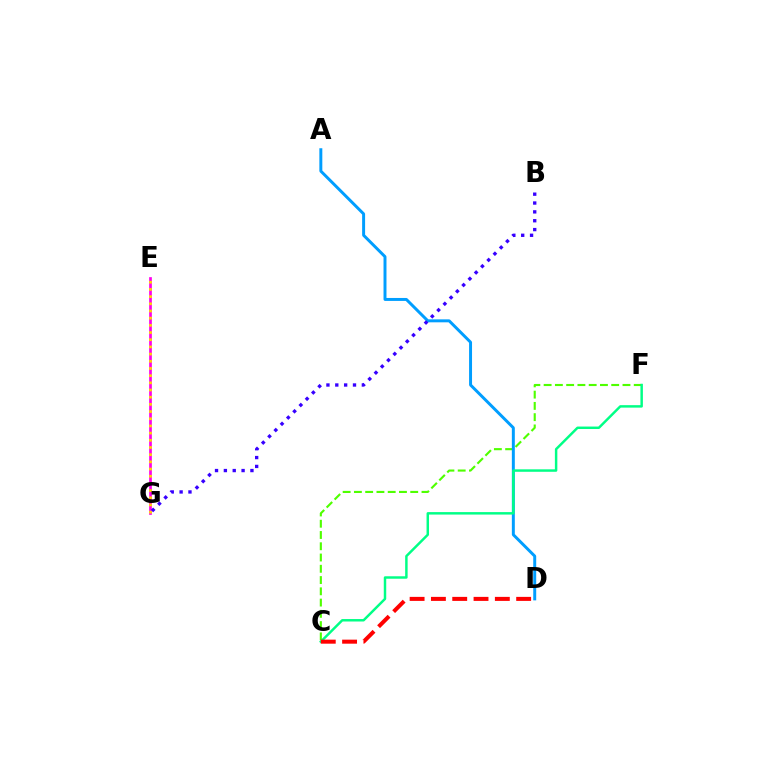{('C', 'F'): [{'color': '#4fff00', 'line_style': 'dashed', 'thickness': 1.53}, {'color': '#00ff86', 'line_style': 'solid', 'thickness': 1.77}], ('A', 'D'): [{'color': '#009eff', 'line_style': 'solid', 'thickness': 2.13}], ('E', 'G'): [{'color': '#ff00ed', 'line_style': 'solid', 'thickness': 1.95}, {'color': '#ffd500', 'line_style': 'dotted', 'thickness': 1.95}], ('B', 'G'): [{'color': '#3700ff', 'line_style': 'dotted', 'thickness': 2.41}], ('C', 'D'): [{'color': '#ff0000', 'line_style': 'dashed', 'thickness': 2.89}]}